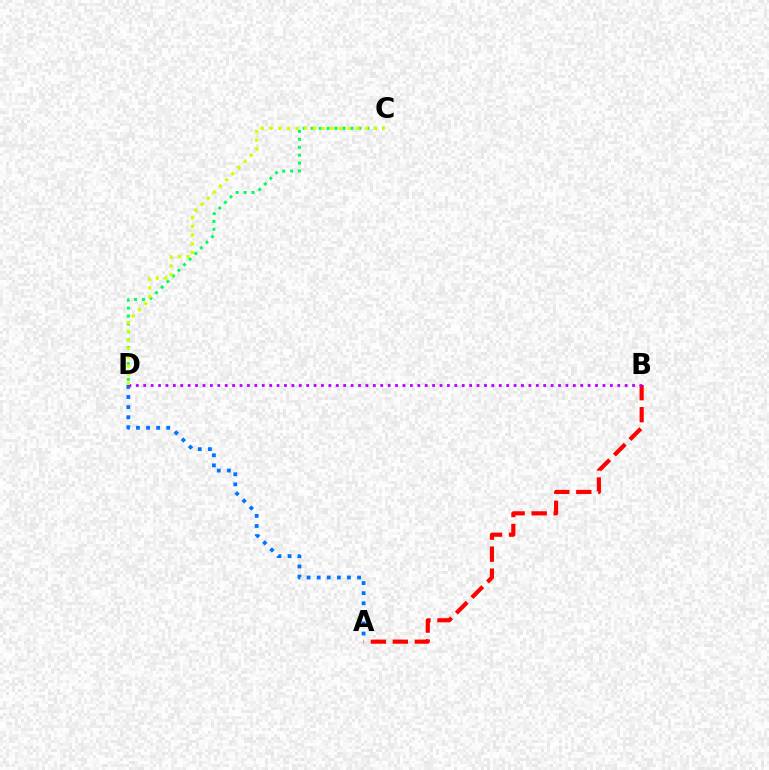{('C', 'D'): [{'color': '#00ff5c', 'line_style': 'dotted', 'thickness': 2.15}, {'color': '#d1ff00', 'line_style': 'dotted', 'thickness': 2.36}], ('A', 'D'): [{'color': '#0074ff', 'line_style': 'dotted', 'thickness': 2.74}], ('A', 'B'): [{'color': '#ff0000', 'line_style': 'dashed', 'thickness': 2.99}], ('B', 'D'): [{'color': '#b900ff', 'line_style': 'dotted', 'thickness': 2.01}]}